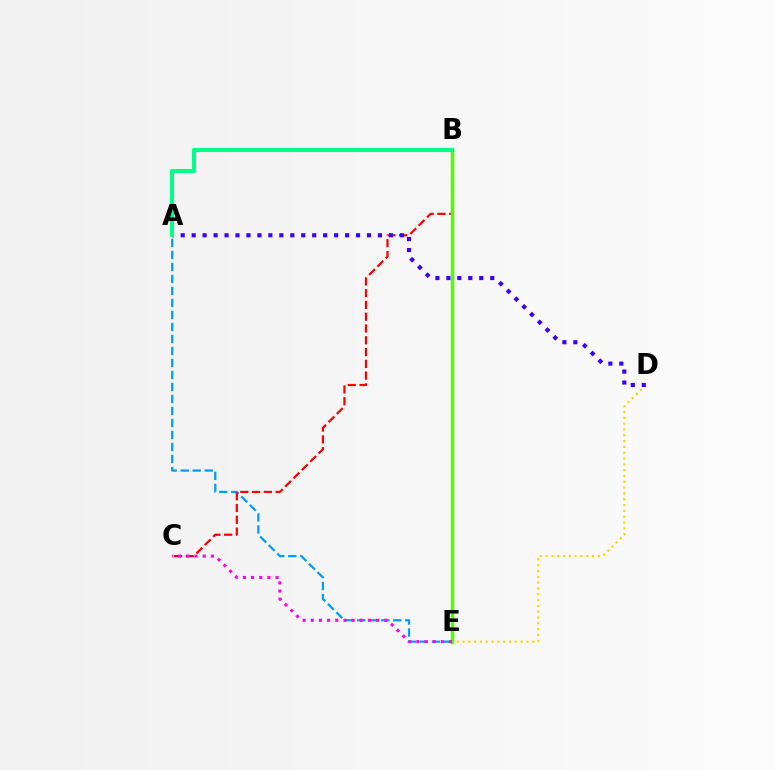{('A', 'E'): [{'color': '#009eff', 'line_style': 'dashed', 'thickness': 1.63}], ('D', 'E'): [{'color': '#ffd500', 'line_style': 'dotted', 'thickness': 1.58}], ('B', 'C'): [{'color': '#ff0000', 'line_style': 'dashed', 'thickness': 1.6}], ('B', 'E'): [{'color': '#4fff00', 'line_style': 'solid', 'thickness': 2.51}], ('C', 'E'): [{'color': '#ff00ed', 'line_style': 'dotted', 'thickness': 2.22}], ('A', 'D'): [{'color': '#3700ff', 'line_style': 'dotted', 'thickness': 2.98}], ('A', 'B'): [{'color': '#00ff86', 'line_style': 'solid', 'thickness': 2.92}]}